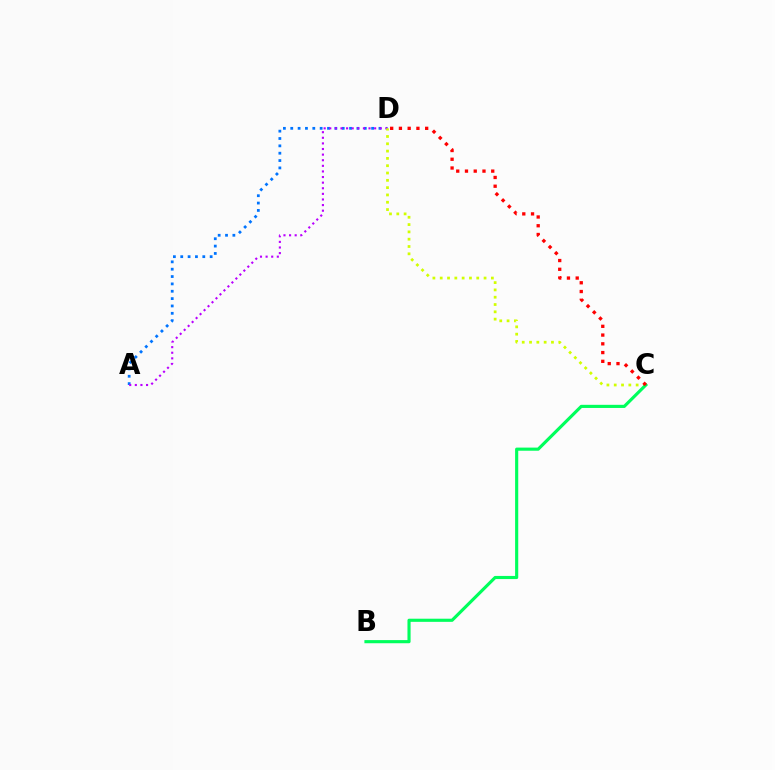{('A', 'D'): [{'color': '#0074ff', 'line_style': 'dotted', 'thickness': 2.0}, {'color': '#b900ff', 'line_style': 'dotted', 'thickness': 1.52}], ('C', 'D'): [{'color': '#d1ff00', 'line_style': 'dotted', 'thickness': 1.99}, {'color': '#ff0000', 'line_style': 'dotted', 'thickness': 2.38}], ('B', 'C'): [{'color': '#00ff5c', 'line_style': 'solid', 'thickness': 2.26}]}